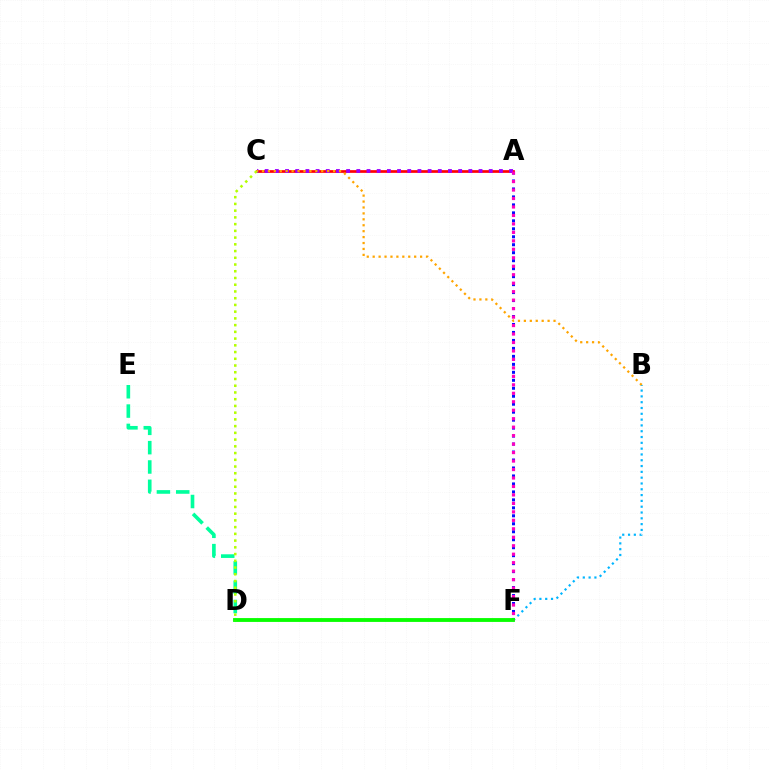{('A', 'F'): [{'color': '#0010ff', 'line_style': 'dotted', 'thickness': 2.17}, {'color': '#ff00bd', 'line_style': 'dotted', 'thickness': 2.3}], ('B', 'F'): [{'color': '#00b5ff', 'line_style': 'dotted', 'thickness': 1.58}], ('A', 'C'): [{'color': '#ff0000', 'line_style': 'solid', 'thickness': 1.94}, {'color': '#9b00ff', 'line_style': 'dotted', 'thickness': 2.77}], ('D', 'E'): [{'color': '#00ff9d', 'line_style': 'dashed', 'thickness': 2.63}], ('D', 'F'): [{'color': '#08ff00', 'line_style': 'solid', 'thickness': 2.77}], ('B', 'C'): [{'color': '#ffa500', 'line_style': 'dotted', 'thickness': 1.61}], ('C', 'D'): [{'color': '#b3ff00', 'line_style': 'dotted', 'thickness': 1.83}]}